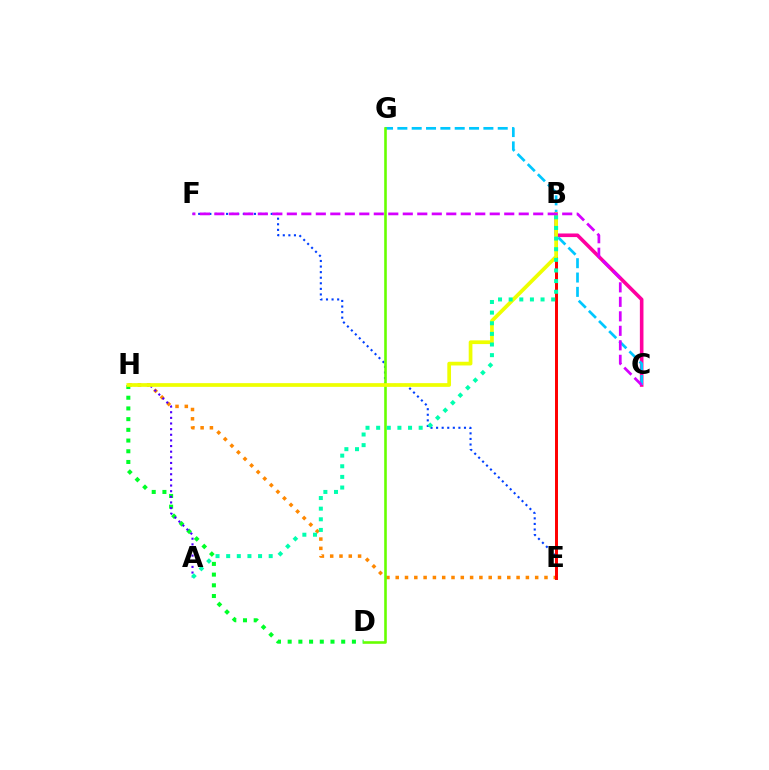{('B', 'C'): [{'color': '#ff00a0', 'line_style': 'solid', 'thickness': 2.59}], ('C', 'G'): [{'color': '#00c7ff', 'line_style': 'dashed', 'thickness': 1.95}], ('D', 'H'): [{'color': '#00ff27', 'line_style': 'dotted', 'thickness': 2.91}], ('E', 'H'): [{'color': '#ff8800', 'line_style': 'dotted', 'thickness': 2.53}], ('E', 'F'): [{'color': '#003fff', 'line_style': 'dotted', 'thickness': 1.52}], ('B', 'E'): [{'color': '#ff0000', 'line_style': 'solid', 'thickness': 2.14}], ('D', 'G'): [{'color': '#66ff00', 'line_style': 'solid', 'thickness': 1.87}], ('A', 'H'): [{'color': '#4f00ff', 'line_style': 'dotted', 'thickness': 1.53}], ('B', 'H'): [{'color': '#eeff00', 'line_style': 'solid', 'thickness': 2.68}], ('A', 'B'): [{'color': '#00ffaf', 'line_style': 'dotted', 'thickness': 2.89}], ('C', 'F'): [{'color': '#d600ff', 'line_style': 'dashed', 'thickness': 1.97}]}